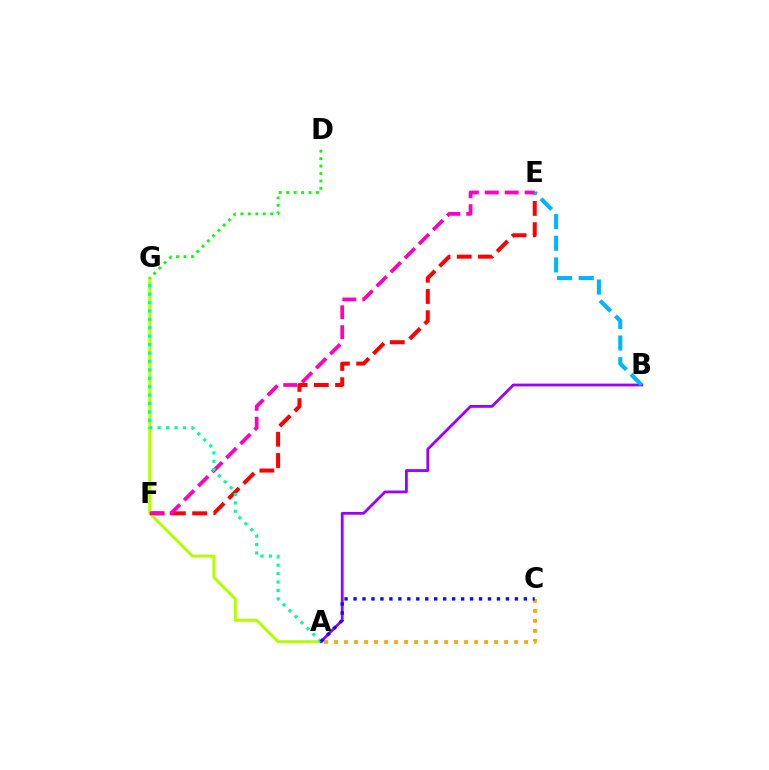{('A', 'C'): [{'color': '#ffa500', 'line_style': 'dotted', 'thickness': 2.72}, {'color': '#0010ff', 'line_style': 'dotted', 'thickness': 2.44}], ('E', 'F'): [{'color': '#ff0000', 'line_style': 'dashed', 'thickness': 2.89}, {'color': '#ff00bd', 'line_style': 'dashed', 'thickness': 2.71}], ('A', 'G'): [{'color': '#b3ff00', 'line_style': 'solid', 'thickness': 2.14}, {'color': '#00ff9d', 'line_style': 'dotted', 'thickness': 2.29}], ('A', 'B'): [{'color': '#9b00ff', 'line_style': 'solid', 'thickness': 2.02}], ('D', 'G'): [{'color': '#08ff00', 'line_style': 'dotted', 'thickness': 2.03}], ('B', 'E'): [{'color': '#00b5ff', 'line_style': 'dashed', 'thickness': 2.94}]}